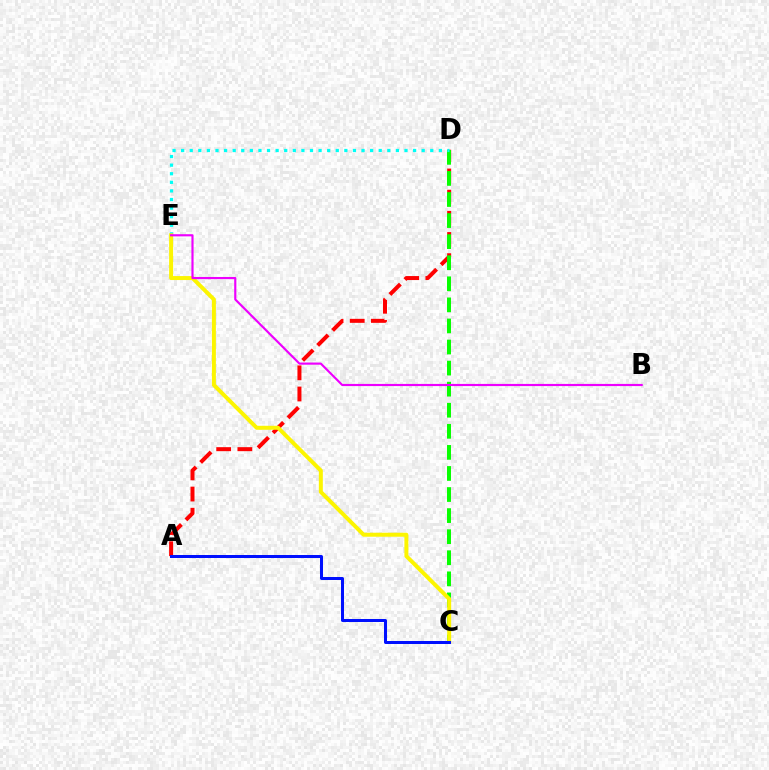{('A', 'D'): [{'color': '#ff0000', 'line_style': 'dashed', 'thickness': 2.88}], ('C', 'D'): [{'color': '#08ff00', 'line_style': 'dashed', 'thickness': 2.86}], ('D', 'E'): [{'color': '#00fff6', 'line_style': 'dotted', 'thickness': 2.33}], ('C', 'E'): [{'color': '#fcf500', 'line_style': 'solid', 'thickness': 2.87}], ('A', 'C'): [{'color': '#0010ff', 'line_style': 'solid', 'thickness': 2.16}], ('B', 'E'): [{'color': '#ee00ff', 'line_style': 'solid', 'thickness': 1.55}]}